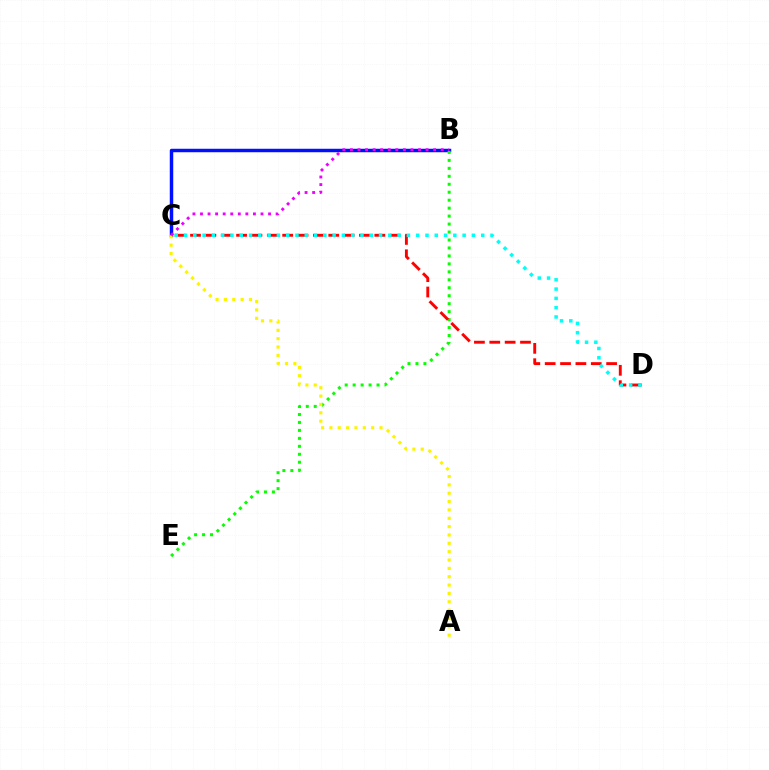{('B', 'C'): [{'color': '#0010ff', 'line_style': 'solid', 'thickness': 2.49}, {'color': '#ee00ff', 'line_style': 'dotted', 'thickness': 2.05}], ('B', 'E'): [{'color': '#08ff00', 'line_style': 'dotted', 'thickness': 2.16}], ('A', 'C'): [{'color': '#fcf500', 'line_style': 'dotted', 'thickness': 2.27}], ('C', 'D'): [{'color': '#ff0000', 'line_style': 'dashed', 'thickness': 2.09}, {'color': '#00fff6', 'line_style': 'dotted', 'thickness': 2.52}]}